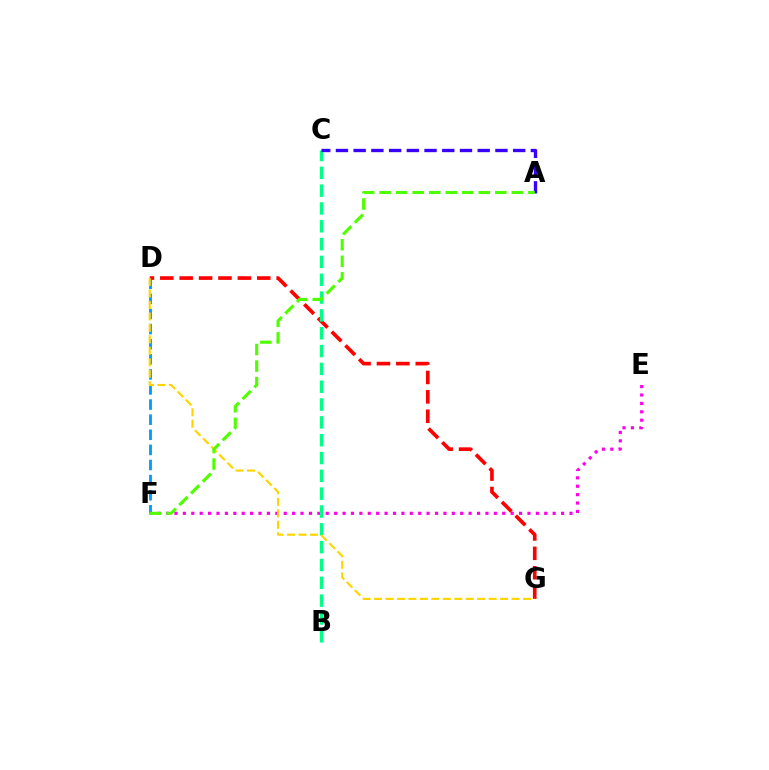{('D', 'F'): [{'color': '#009eff', 'line_style': 'dashed', 'thickness': 2.05}], ('E', 'F'): [{'color': '#ff00ed', 'line_style': 'dotted', 'thickness': 2.28}], ('D', 'G'): [{'color': '#ff0000', 'line_style': 'dashed', 'thickness': 2.63}, {'color': '#ffd500', 'line_style': 'dashed', 'thickness': 1.56}], ('B', 'C'): [{'color': '#00ff86', 'line_style': 'dashed', 'thickness': 2.42}], ('A', 'C'): [{'color': '#3700ff', 'line_style': 'dashed', 'thickness': 2.41}], ('A', 'F'): [{'color': '#4fff00', 'line_style': 'dashed', 'thickness': 2.25}]}